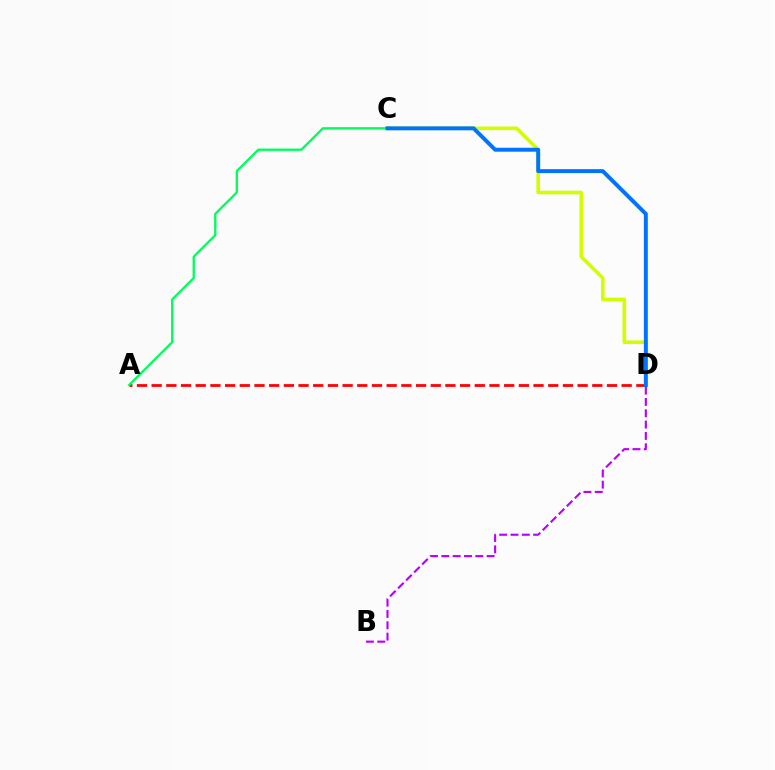{('A', 'D'): [{'color': '#ff0000', 'line_style': 'dashed', 'thickness': 2.0}], ('C', 'D'): [{'color': '#d1ff00', 'line_style': 'solid', 'thickness': 2.6}, {'color': '#0074ff', 'line_style': 'solid', 'thickness': 2.84}], ('B', 'D'): [{'color': '#b900ff', 'line_style': 'dashed', 'thickness': 1.54}], ('A', 'C'): [{'color': '#00ff5c', 'line_style': 'solid', 'thickness': 1.7}]}